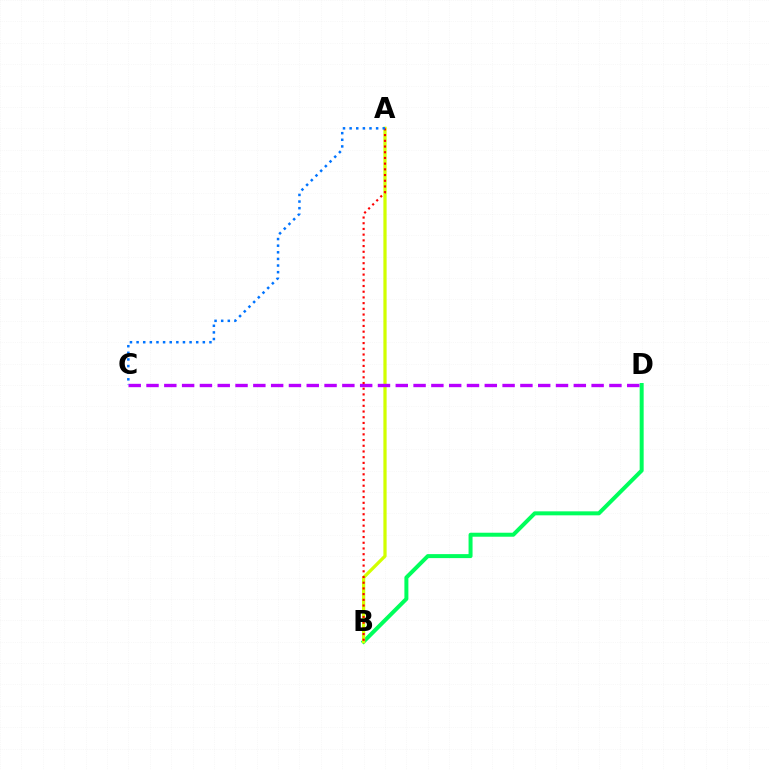{('B', 'D'): [{'color': '#00ff5c', 'line_style': 'solid', 'thickness': 2.87}], ('A', 'B'): [{'color': '#d1ff00', 'line_style': 'solid', 'thickness': 2.34}, {'color': '#ff0000', 'line_style': 'dotted', 'thickness': 1.55}], ('C', 'D'): [{'color': '#b900ff', 'line_style': 'dashed', 'thickness': 2.42}], ('A', 'C'): [{'color': '#0074ff', 'line_style': 'dotted', 'thickness': 1.8}]}